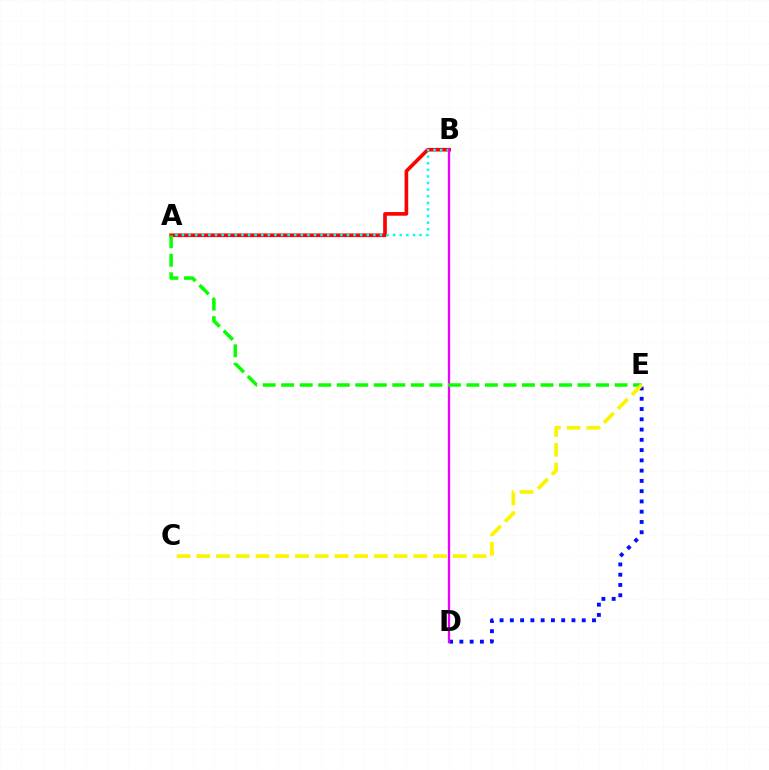{('D', 'E'): [{'color': '#0010ff', 'line_style': 'dotted', 'thickness': 2.79}], ('A', 'B'): [{'color': '#ff0000', 'line_style': 'solid', 'thickness': 2.63}, {'color': '#00fff6', 'line_style': 'dotted', 'thickness': 1.79}], ('B', 'D'): [{'color': '#ee00ff', 'line_style': 'solid', 'thickness': 1.66}], ('A', 'E'): [{'color': '#08ff00', 'line_style': 'dashed', 'thickness': 2.52}], ('C', 'E'): [{'color': '#fcf500', 'line_style': 'dashed', 'thickness': 2.68}]}